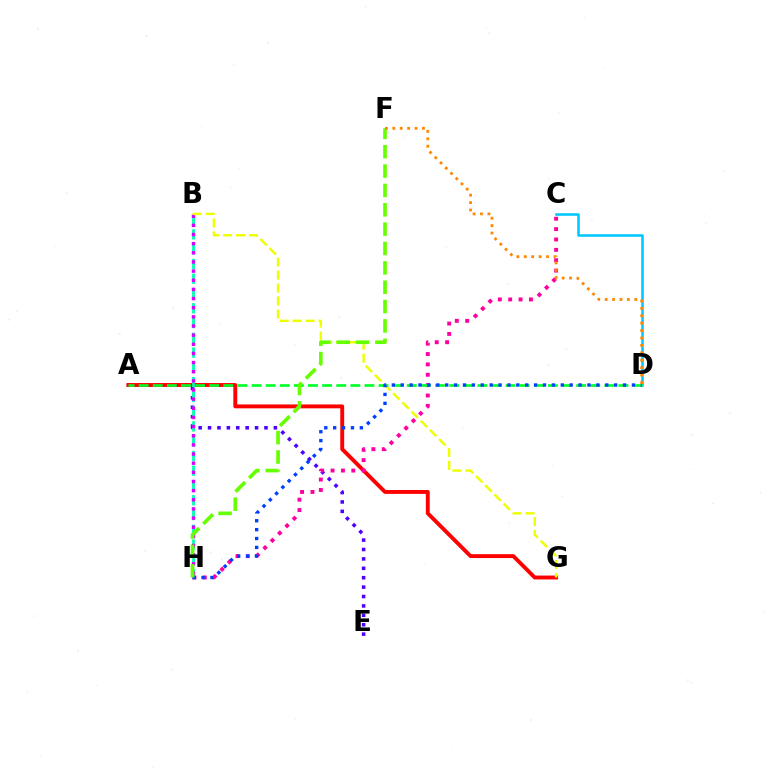{('A', 'E'): [{'color': '#4f00ff', 'line_style': 'dotted', 'thickness': 2.55}], ('A', 'G'): [{'color': '#ff0000', 'line_style': 'solid', 'thickness': 2.8}], ('C', 'D'): [{'color': '#00c7ff', 'line_style': 'solid', 'thickness': 1.84}], ('B', 'H'): [{'color': '#00ffaf', 'line_style': 'dashed', 'thickness': 2.01}, {'color': '#d600ff', 'line_style': 'dotted', 'thickness': 2.49}], ('B', 'G'): [{'color': '#eeff00', 'line_style': 'dashed', 'thickness': 1.76}], ('C', 'H'): [{'color': '#ff00a0', 'line_style': 'dotted', 'thickness': 2.82}], ('A', 'D'): [{'color': '#00ff27', 'line_style': 'dashed', 'thickness': 1.92}], ('D', 'H'): [{'color': '#003fff', 'line_style': 'dotted', 'thickness': 2.42}], ('F', 'H'): [{'color': '#66ff00', 'line_style': 'dashed', 'thickness': 2.63}], ('D', 'F'): [{'color': '#ff8800', 'line_style': 'dotted', 'thickness': 2.01}]}